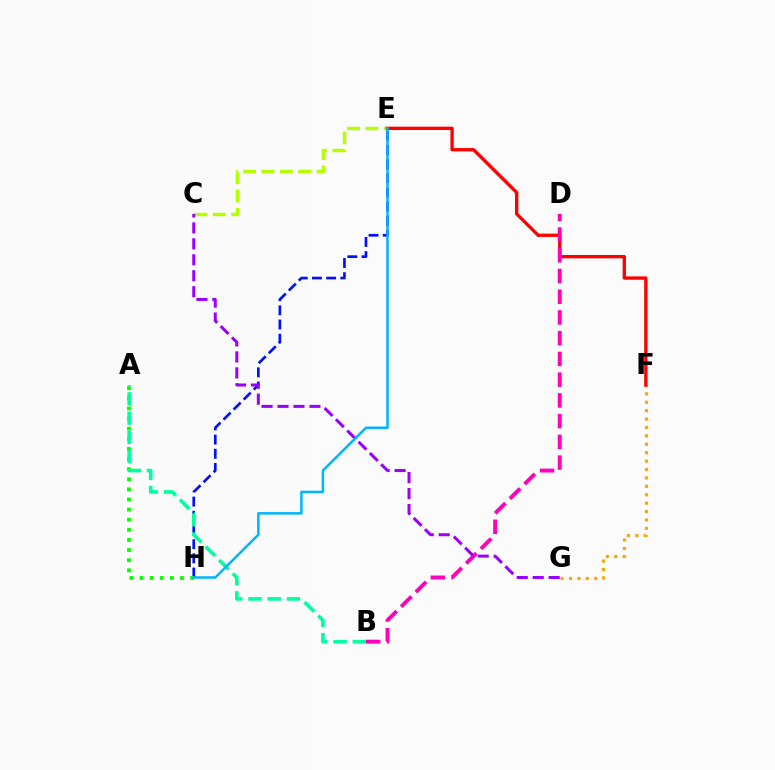{('C', 'E'): [{'color': '#b3ff00', 'line_style': 'dashed', 'thickness': 2.49}], ('E', 'H'): [{'color': '#0010ff', 'line_style': 'dashed', 'thickness': 1.93}, {'color': '#00b5ff', 'line_style': 'solid', 'thickness': 1.8}], ('F', 'G'): [{'color': '#ffa500', 'line_style': 'dotted', 'thickness': 2.28}], ('E', 'F'): [{'color': '#ff0000', 'line_style': 'solid', 'thickness': 2.39}], ('B', 'D'): [{'color': '#ff00bd', 'line_style': 'dashed', 'thickness': 2.82}], ('A', 'H'): [{'color': '#08ff00', 'line_style': 'dotted', 'thickness': 2.75}], ('A', 'B'): [{'color': '#00ff9d', 'line_style': 'dashed', 'thickness': 2.61}], ('C', 'G'): [{'color': '#9b00ff', 'line_style': 'dashed', 'thickness': 2.17}]}